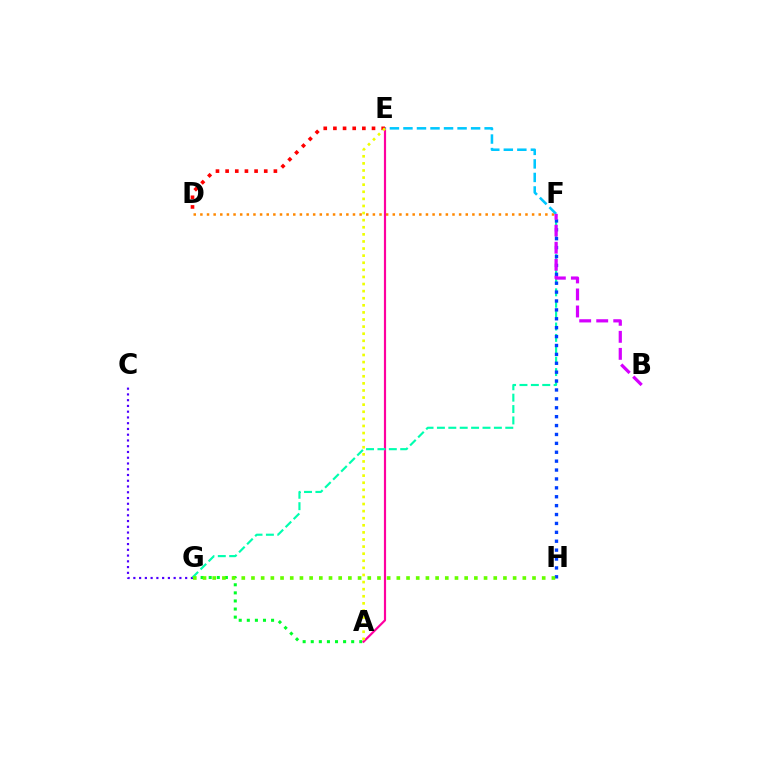{('A', 'G'): [{'color': '#00ff27', 'line_style': 'dotted', 'thickness': 2.2}], ('D', 'F'): [{'color': '#ff8800', 'line_style': 'dotted', 'thickness': 1.8}], ('A', 'E'): [{'color': '#ff00a0', 'line_style': 'solid', 'thickness': 1.57}, {'color': '#eeff00', 'line_style': 'dotted', 'thickness': 1.93}], ('C', 'G'): [{'color': '#4f00ff', 'line_style': 'dotted', 'thickness': 1.56}], ('F', 'G'): [{'color': '#00ffaf', 'line_style': 'dashed', 'thickness': 1.55}], ('F', 'H'): [{'color': '#003fff', 'line_style': 'dotted', 'thickness': 2.42}], ('D', 'E'): [{'color': '#ff0000', 'line_style': 'dotted', 'thickness': 2.62}], ('G', 'H'): [{'color': '#66ff00', 'line_style': 'dotted', 'thickness': 2.63}], ('E', 'F'): [{'color': '#00c7ff', 'line_style': 'dashed', 'thickness': 1.84}], ('B', 'F'): [{'color': '#d600ff', 'line_style': 'dashed', 'thickness': 2.31}]}